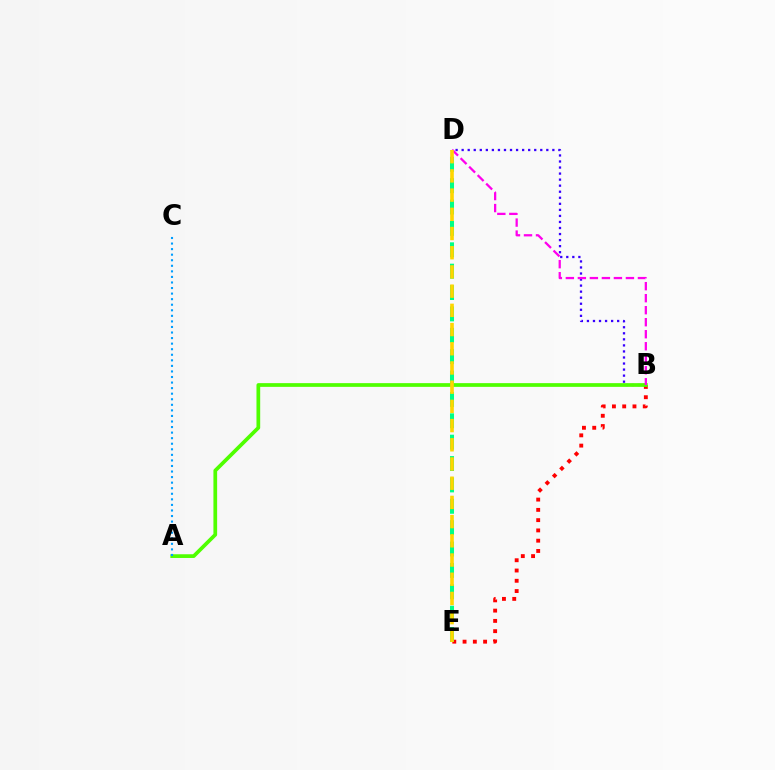{('B', 'E'): [{'color': '#ff0000', 'line_style': 'dotted', 'thickness': 2.79}], ('B', 'D'): [{'color': '#3700ff', 'line_style': 'dotted', 'thickness': 1.64}, {'color': '#ff00ed', 'line_style': 'dashed', 'thickness': 1.63}], ('D', 'E'): [{'color': '#00ff86', 'line_style': 'dashed', 'thickness': 2.9}, {'color': '#ffd500', 'line_style': 'dashed', 'thickness': 2.61}], ('A', 'B'): [{'color': '#4fff00', 'line_style': 'solid', 'thickness': 2.68}], ('A', 'C'): [{'color': '#009eff', 'line_style': 'dotted', 'thickness': 1.51}]}